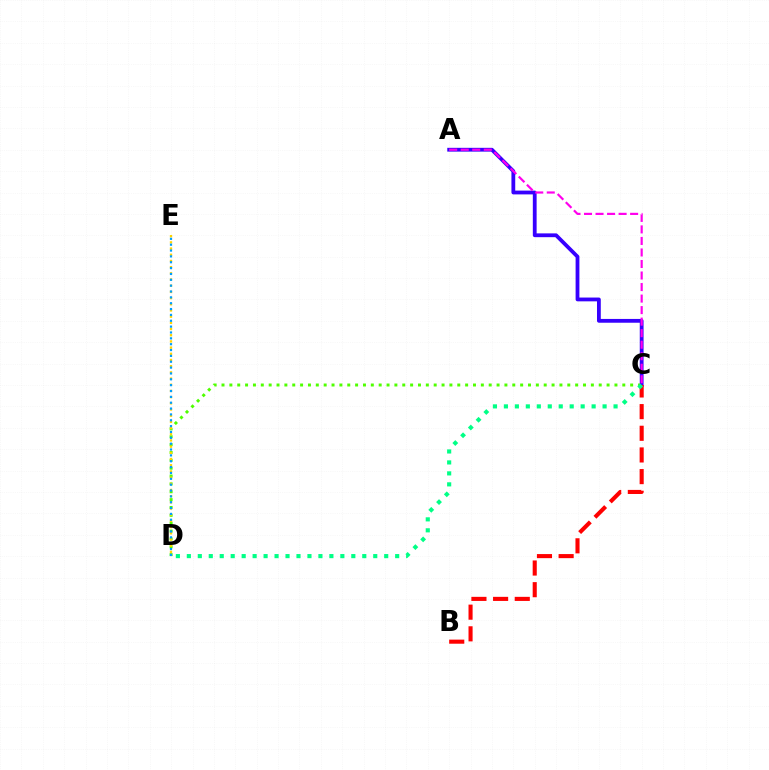{('C', 'D'): [{'color': '#4fff00', 'line_style': 'dotted', 'thickness': 2.14}, {'color': '#00ff86', 'line_style': 'dotted', 'thickness': 2.98}], ('D', 'E'): [{'color': '#ffd500', 'line_style': 'dotted', 'thickness': 1.68}, {'color': '#009eff', 'line_style': 'dotted', 'thickness': 1.59}], ('A', 'C'): [{'color': '#3700ff', 'line_style': 'solid', 'thickness': 2.73}, {'color': '#ff00ed', 'line_style': 'dashed', 'thickness': 1.57}], ('B', 'C'): [{'color': '#ff0000', 'line_style': 'dashed', 'thickness': 2.94}]}